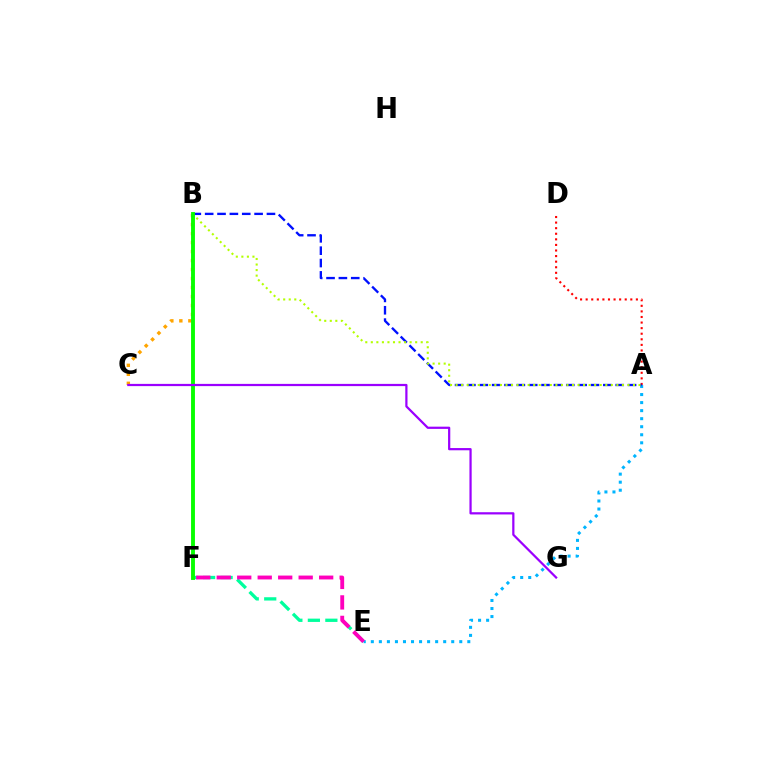{('E', 'F'): [{'color': '#00ff9d', 'line_style': 'dashed', 'thickness': 2.38}, {'color': '#ff00bd', 'line_style': 'dashed', 'thickness': 2.78}], ('A', 'D'): [{'color': '#ff0000', 'line_style': 'dotted', 'thickness': 1.52}], ('A', 'E'): [{'color': '#00b5ff', 'line_style': 'dotted', 'thickness': 2.18}], ('A', 'B'): [{'color': '#0010ff', 'line_style': 'dashed', 'thickness': 1.68}, {'color': '#b3ff00', 'line_style': 'dotted', 'thickness': 1.51}], ('B', 'C'): [{'color': '#ffa500', 'line_style': 'dotted', 'thickness': 2.44}], ('B', 'F'): [{'color': '#08ff00', 'line_style': 'solid', 'thickness': 2.79}], ('C', 'G'): [{'color': '#9b00ff', 'line_style': 'solid', 'thickness': 1.6}]}